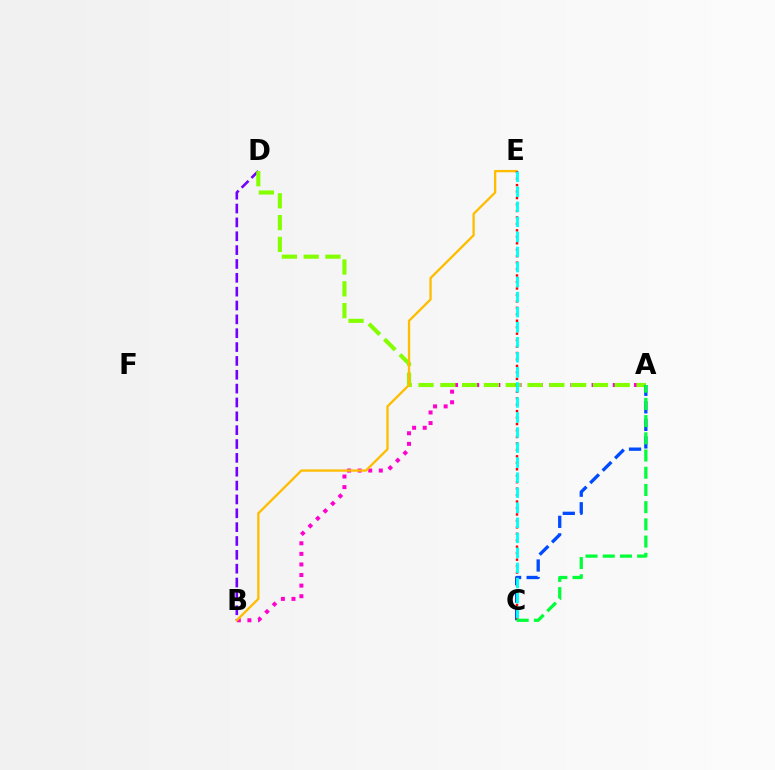{('A', 'B'): [{'color': '#ff00cf', 'line_style': 'dotted', 'thickness': 2.88}], ('B', 'D'): [{'color': '#7200ff', 'line_style': 'dashed', 'thickness': 1.88}], ('A', 'D'): [{'color': '#84ff00', 'line_style': 'dashed', 'thickness': 2.96}], ('A', 'C'): [{'color': '#004bff', 'line_style': 'dashed', 'thickness': 2.38}, {'color': '#00ff39', 'line_style': 'dashed', 'thickness': 2.34}], ('B', 'E'): [{'color': '#ffbd00', 'line_style': 'solid', 'thickness': 1.67}], ('C', 'E'): [{'color': '#ff0000', 'line_style': 'dotted', 'thickness': 1.75}, {'color': '#00fff6', 'line_style': 'dashed', 'thickness': 2.04}]}